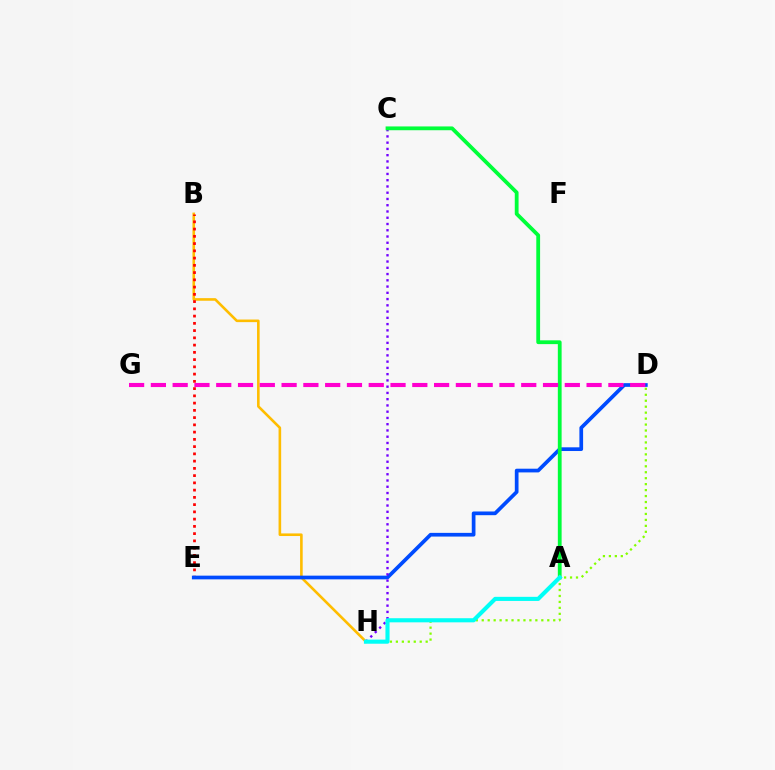{('B', 'H'): [{'color': '#ffbd00', 'line_style': 'solid', 'thickness': 1.87}], ('B', 'E'): [{'color': '#ff0000', 'line_style': 'dotted', 'thickness': 1.97}], ('D', 'E'): [{'color': '#004bff', 'line_style': 'solid', 'thickness': 2.67}], ('D', 'H'): [{'color': '#84ff00', 'line_style': 'dotted', 'thickness': 1.62}], ('C', 'H'): [{'color': '#7200ff', 'line_style': 'dotted', 'thickness': 1.7}], ('A', 'C'): [{'color': '#00ff39', 'line_style': 'solid', 'thickness': 2.73}], ('D', 'G'): [{'color': '#ff00cf', 'line_style': 'dashed', 'thickness': 2.96}], ('A', 'H'): [{'color': '#00fff6', 'line_style': 'solid', 'thickness': 2.96}]}